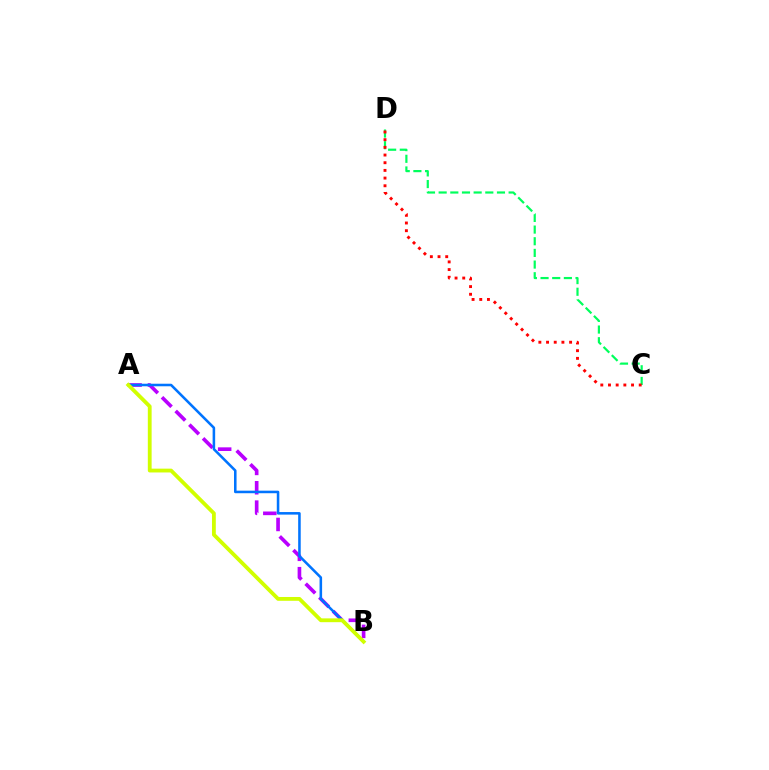{('A', 'B'): [{'color': '#b900ff', 'line_style': 'dashed', 'thickness': 2.63}, {'color': '#0074ff', 'line_style': 'solid', 'thickness': 1.84}, {'color': '#d1ff00', 'line_style': 'solid', 'thickness': 2.75}], ('C', 'D'): [{'color': '#00ff5c', 'line_style': 'dashed', 'thickness': 1.58}, {'color': '#ff0000', 'line_style': 'dotted', 'thickness': 2.09}]}